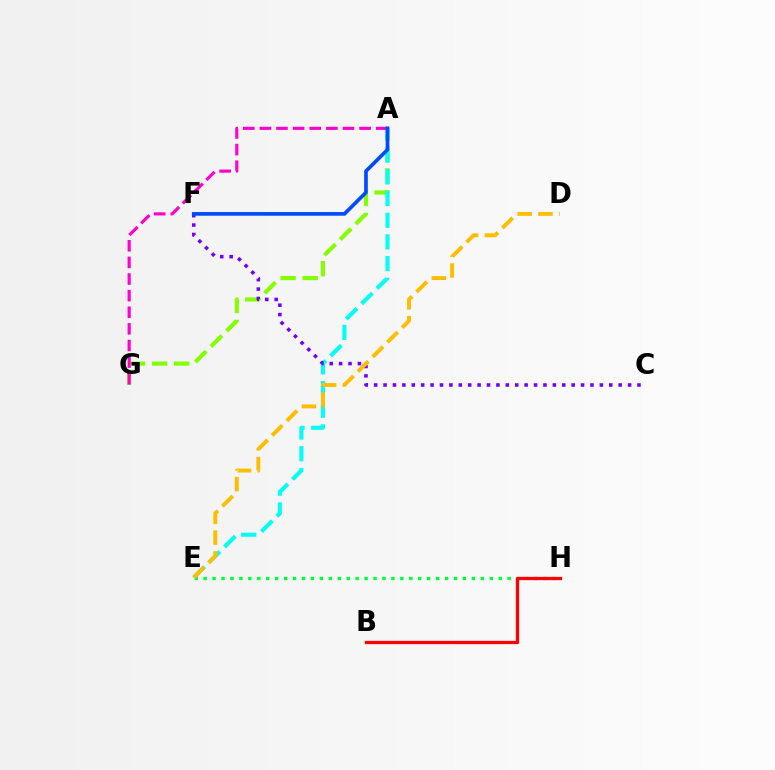{('E', 'H'): [{'color': '#00ff39', 'line_style': 'dotted', 'thickness': 2.43}], ('A', 'G'): [{'color': '#84ff00', 'line_style': 'dashed', 'thickness': 3.0}, {'color': '#ff00cf', 'line_style': 'dashed', 'thickness': 2.26}], ('A', 'E'): [{'color': '#00fff6', 'line_style': 'dashed', 'thickness': 2.95}], ('C', 'F'): [{'color': '#7200ff', 'line_style': 'dotted', 'thickness': 2.56}], ('A', 'F'): [{'color': '#004bff', 'line_style': 'solid', 'thickness': 2.64}], ('D', 'E'): [{'color': '#ffbd00', 'line_style': 'dashed', 'thickness': 2.83}], ('B', 'H'): [{'color': '#ff0000', 'line_style': 'solid', 'thickness': 2.35}]}